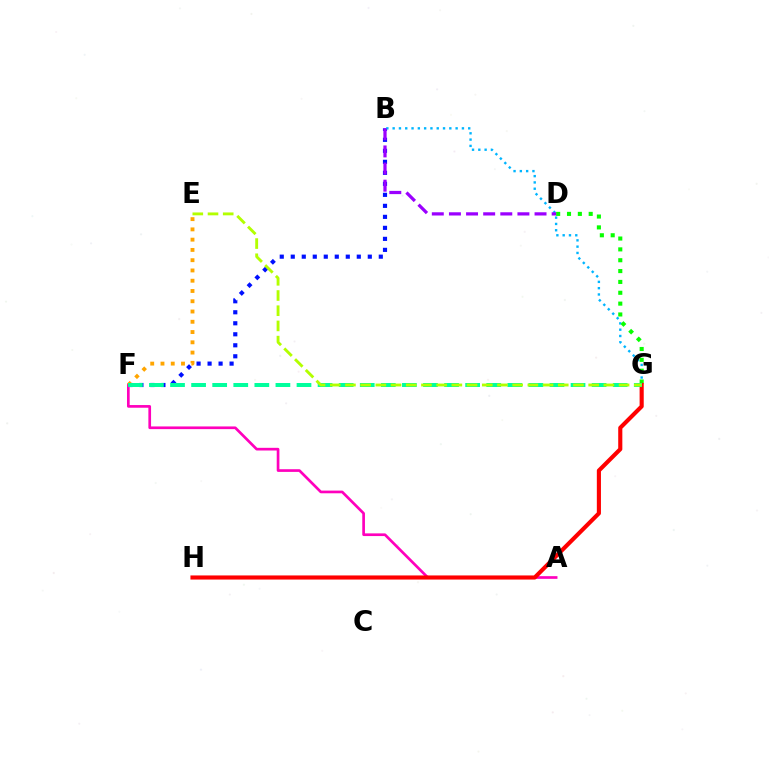{('B', 'F'): [{'color': '#0010ff', 'line_style': 'dotted', 'thickness': 2.99}], ('B', 'G'): [{'color': '#00b5ff', 'line_style': 'dotted', 'thickness': 1.71}], ('A', 'F'): [{'color': '#ff00bd', 'line_style': 'solid', 'thickness': 1.93}], ('E', 'F'): [{'color': '#ffa500', 'line_style': 'dotted', 'thickness': 2.79}], ('D', 'G'): [{'color': '#08ff00', 'line_style': 'dotted', 'thickness': 2.95}], ('G', 'H'): [{'color': '#ff0000', 'line_style': 'solid', 'thickness': 2.97}], ('B', 'D'): [{'color': '#9b00ff', 'line_style': 'dashed', 'thickness': 2.33}], ('F', 'G'): [{'color': '#00ff9d', 'line_style': 'dashed', 'thickness': 2.86}], ('E', 'G'): [{'color': '#b3ff00', 'line_style': 'dashed', 'thickness': 2.07}]}